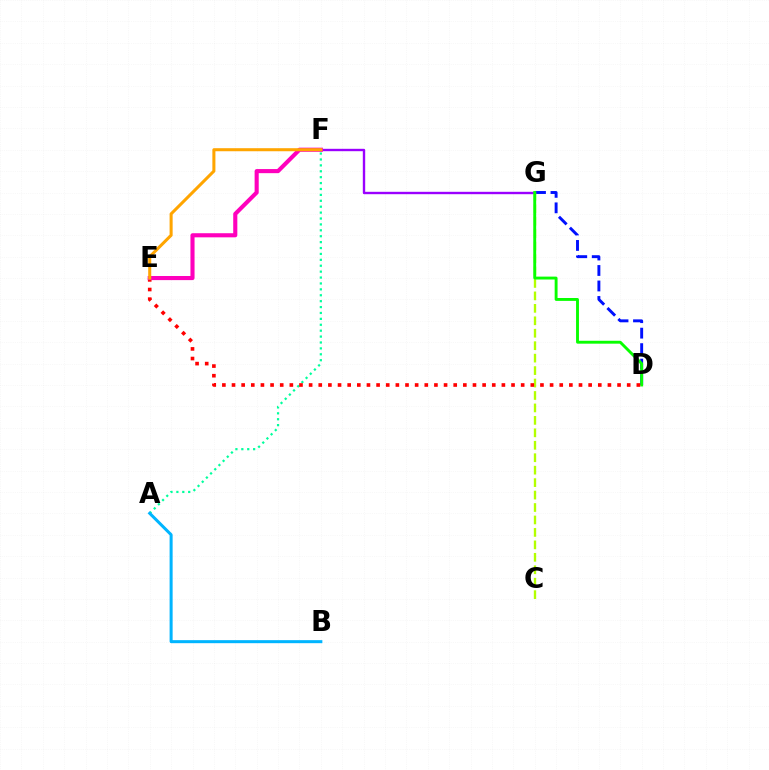{('D', 'G'): [{'color': '#0010ff', 'line_style': 'dashed', 'thickness': 2.1}, {'color': '#08ff00', 'line_style': 'solid', 'thickness': 2.08}], ('C', 'G'): [{'color': '#b3ff00', 'line_style': 'dashed', 'thickness': 1.69}], ('A', 'F'): [{'color': '#00ff9d', 'line_style': 'dotted', 'thickness': 1.6}], ('F', 'G'): [{'color': '#9b00ff', 'line_style': 'solid', 'thickness': 1.72}], ('D', 'E'): [{'color': '#ff0000', 'line_style': 'dotted', 'thickness': 2.62}], ('E', 'F'): [{'color': '#ff00bd', 'line_style': 'solid', 'thickness': 2.96}, {'color': '#ffa500', 'line_style': 'solid', 'thickness': 2.19}], ('A', 'B'): [{'color': '#00b5ff', 'line_style': 'solid', 'thickness': 2.18}]}